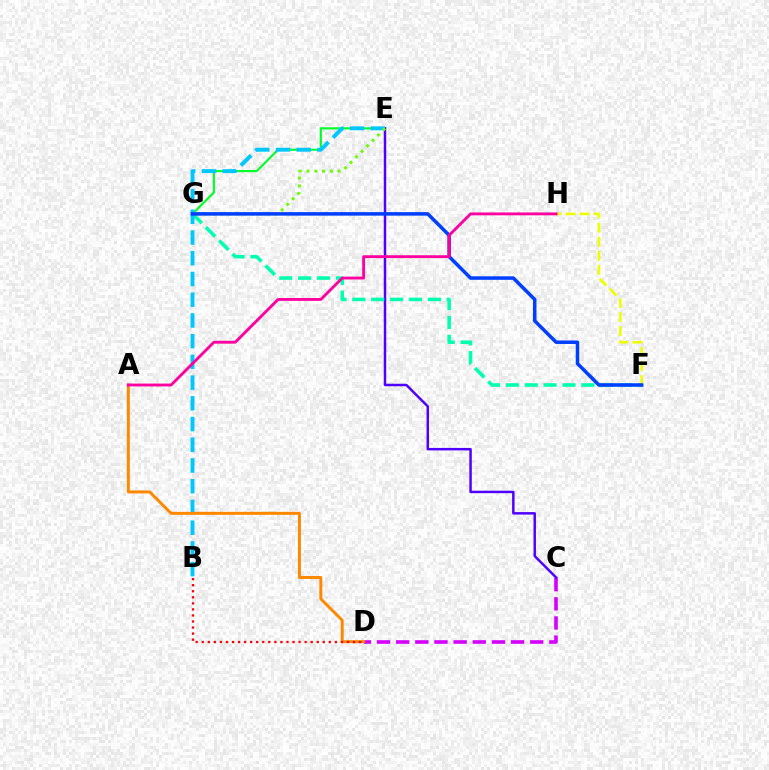{('C', 'D'): [{'color': '#d600ff', 'line_style': 'dashed', 'thickness': 2.6}], ('E', 'G'): [{'color': '#00ff27', 'line_style': 'solid', 'thickness': 1.53}, {'color': '#66ff00', 'line_style': 'dotted', 'thickness': 2.11}], ('C', 'E'): [{'color': '#4f00ff', 'line_style': 'solid', 'thickness': 1.78}], ('F', 'G'): [{'color': '#00ffaf', 'line_style': 'dashed', 'thickness': 2.57}, {'color': '#003fff', 'line_style': 'solid', 'thickness': 2.53}], ('B', 'E'): [{'color': '#00c7ff', 'line_style': 'dashed', 'thickness': 2.82}], ('F', 'H'): [{'color': '#eeff00', 'line_style': 'dashed', 'thickness': 1.91}], ('A', 'D'): [{'color': '#ff8800', 'line_style': 'solid', 'thickness': 2.13}], ('B', 'D'): [{'color': '#ff0000', 'line_style': 'dotted', 'thickness': 1.64}], ('A', 'H'): [{'color': '#ff00a0', 'line_style': 'solid', 'thickness': 2.05}]}